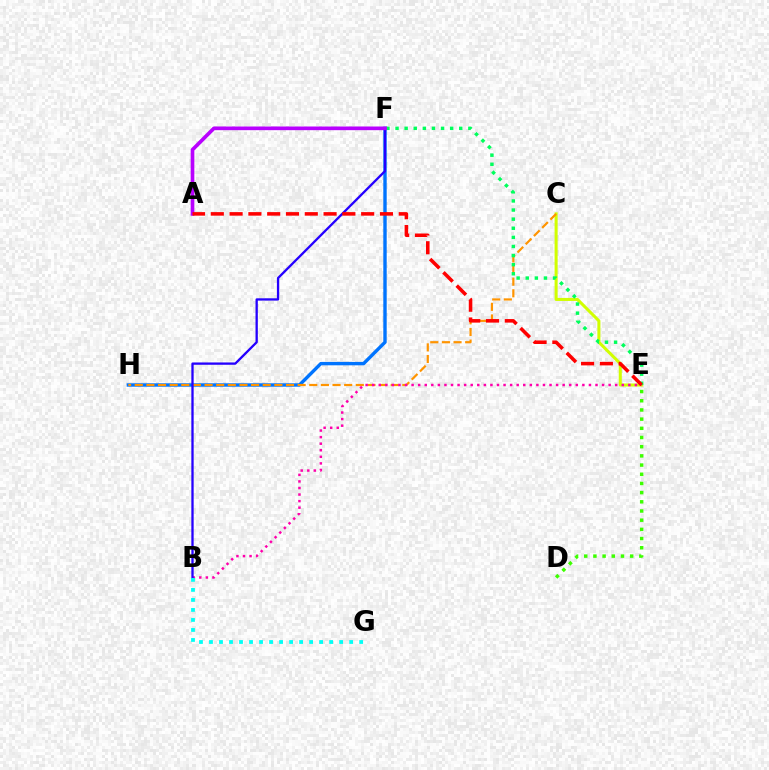{('C', 'E'): [{'color': '#d1ff00', 'line_style': 'solid', 'thickness': 2.19}], ('F', 'H'): [{'color': '#0074ff', 'line_style': 'solid', 'thickness': 2.44}], ('C', 'H'): [{'color': '#ff9400', 'line_style': 'dashed', 'thickness': 1.58}], ('B', 'E'): [{'color': '#ff00ac', 'line_style': 'dotted', 'thickness': 1.78}], ('E', 'F'): [{'color': '#00ff5c', 'line_style': 'dotted', 'thickness': 2.47}], ('B', 'F'): [{'color': '#2500ff', 'line_style': 'solid', 'thickness': 1.66}], ('A', 'F'): [{'color': '#b900ff', 'line_style': 'solid', 'thickness': 2.64}], ('D', 'E'): [{'color': '#3dff00', 'line_style': 'dotted', 'thickness': 2.5}], ('A', 'E'): [{'color': '#ff0000', 'line_style': 'dashed', 'thickness': 2.55}], ('B', 'G'): [{'color': '#00fff6', 'line_style': 'dotted', 'thickness': 2.72}]}